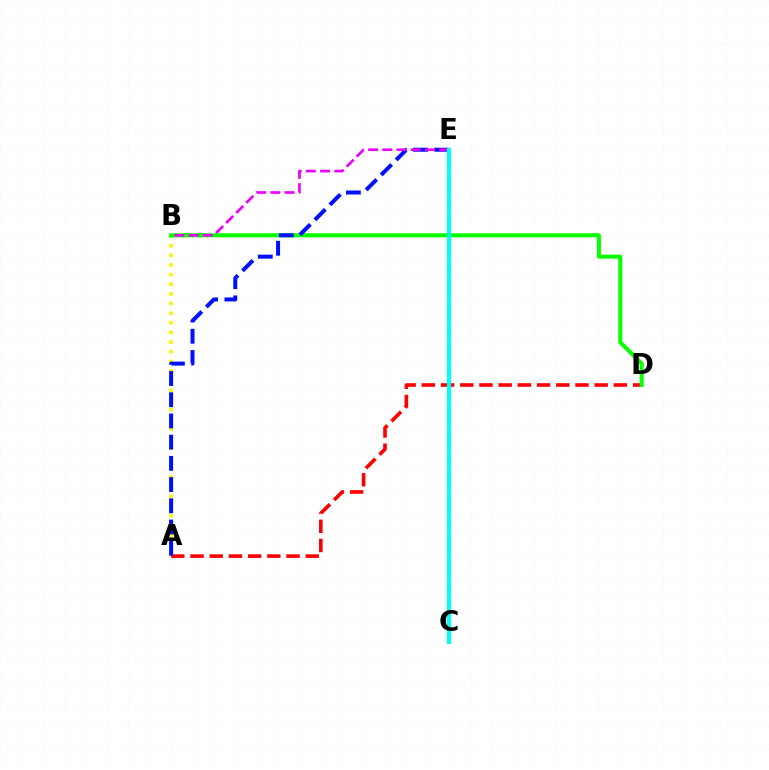{('A', 'B'): [{'color': '#fcf500', 'line_style': 'dotted', 'thickness': 2.62}], ('A', 'D'): [{'color': '#ff0000', 'line_style': 'dashed', 'thickness': 2.61}], ('B', 'D'): [{'color': '#08ff00', 'line_style': 'solid', 'thickness': 2.92}], ('A', 'E'): [{'color': '#0010ff', 'line_style': 'dashed', 'thickness': 2.88}], ('B', 'E'): [{'color': '#ee00ff', 'line_style': 'dashed', 'thickness': 1.93}], ('C', 'E'): [{'color': '#00fff6', 'line_style': 'solid', 'thickness': 3.0}]}